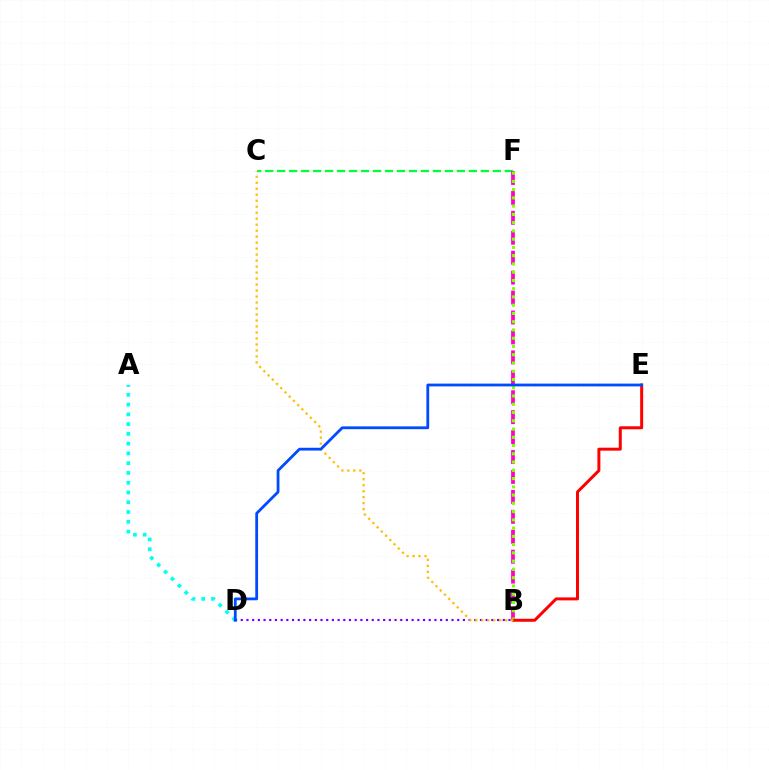{('C', 'F'): [{'color': '#00ff39', 'line_style': 'dashed', 'thickness': 1.63}], ('B', 'D'): [{'color': '#7200ff', 'line_style': 'dotted', 'thickness': 1.55}], ('B', 'F'): [{'color': '#ff00cf', 'line_style': 'dashed', 'thickness': 2.71}, {'color': '#84ff00', 'line_style': 'dotted', 'thickness': 2.24}], ('A', 'D'): [{'color': '#00fff6', 'line_style': 'dotted', 'thickness': 2.65}], ('B', 'E'): [{'color': '#ff0000', 'line_style': 'solid', 'thickness': 2.15}], ('B', 'C'): [{'color': '#ffbd00', 'line_style': 'dotted', 'thickness': 1.63}], ('D', 'E'): [{'color': '#004bff', 'line_style': 'solid', 'thickness': 2.01}]}